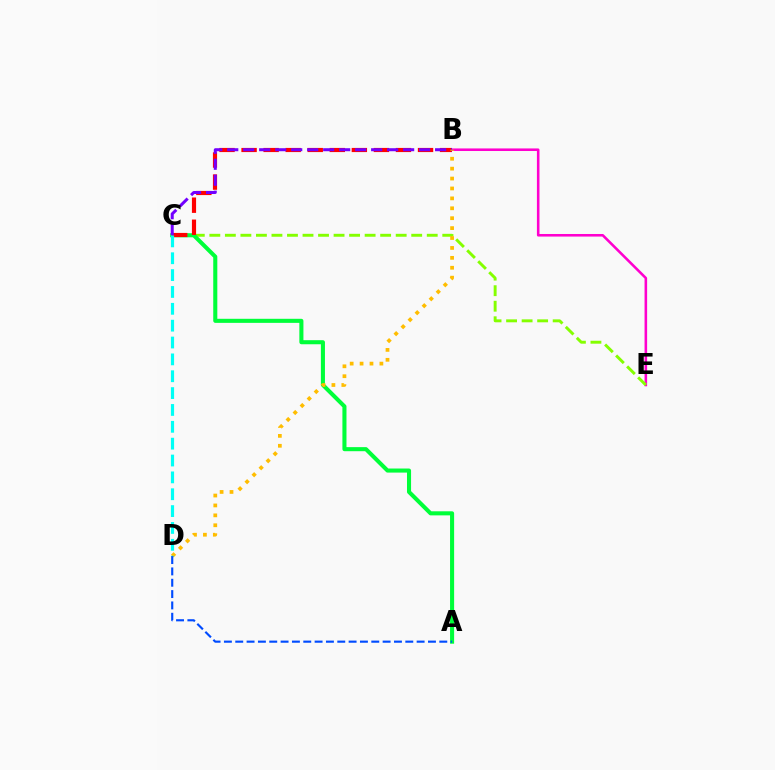{('B', 'E'): [{'color': '#ff00cf', 'line_style': 'solid', 'thickness': 1.85}], ('C', 'E'): [{'color': '#84ff00', 'line_style': 'dashed', 'thickness': 2.11}], ('A', 'C'): [{'color': '#00ff39', 'line_style': 'solid', 'thickness': 2.93}], ('B', 'C'): [{'color': '#ff0000', 'line_style': 'dashed', 'thickness': 3.0}, {'color': '#7200ff', 'line_style': 'dashed', 'thickness': 2.17}], ('B', 'D'): [{'color': '#ffbd00', 'line_style': 'dotted', 'thickness': 2.69}], ('C', 'D'): [{'color': '#00fff6', 'line_style': 'dashed', 'thickness': 2.29}], ('A', 'D'): [{'color': '#004bff', 'line_style': 'dashed', 'thickness': 1.54}]}